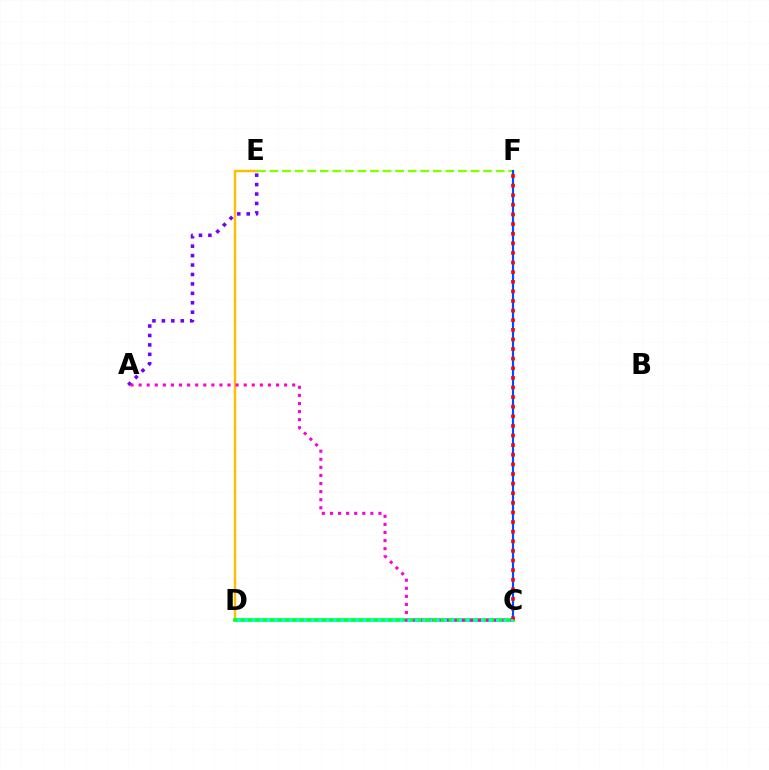{('D', 'E'): [{'color': '#ffbd00', 'line_style': 'solid', 'thickness': 1.75}], ('A', 'E'): [{'color': '#7200ff', 'line_style': 'dotted', 'thickness': 2.56}], ('E', 'F'): [{'color': '#84ff00', 'line_style': 'dashed', 'thickness': 1.71}], ('C', 'F'): [{'color': '#004bff', 'line_style': 'solid', 'thickness': 1.56}, {'color': '#ff0000', 'line_style': 'dotted', 'thickness': 2.61}], ('C', 'D'): [{'color': '#00ff39', 'line_style': 'solid', 'thickness': 2.68}, {'color': '#00fff6', 'line_style': 'dotted', 'thickness': 2.01}], ('A', 'C'): [{'color': '#ff00cf', 'line_style': 'dotted', 'thickness': 2.2}]}